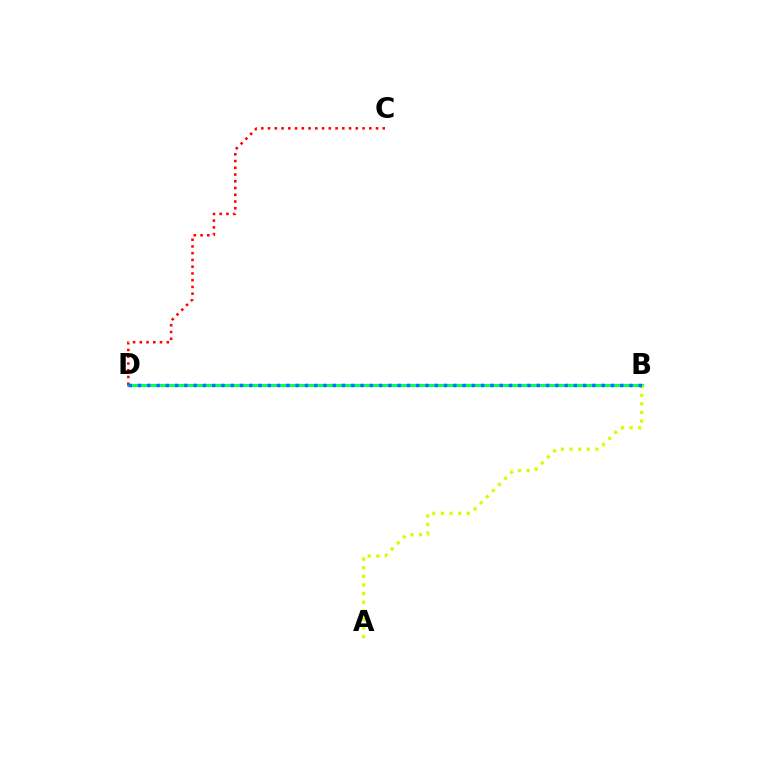{('B', 'D'): [{'color': '#b900ff', 'line_style': 'dashed', 'thickness': 1.54}, {'color': '#00ff5c', 'line_style': 'solid', 'thickness': 2.16}, {'color': '#0074ff', 'line_style': 'dotted', 'thickness': 2.52}], ('C', 'D'): [{'color': '#ff0000', 'line_style': 'dotted', 'thickness': 1.83}], ('A', 'B'): [{'color': '#d1ff00', 'line_style': 'dotted', 'thickness': 2.34}]}